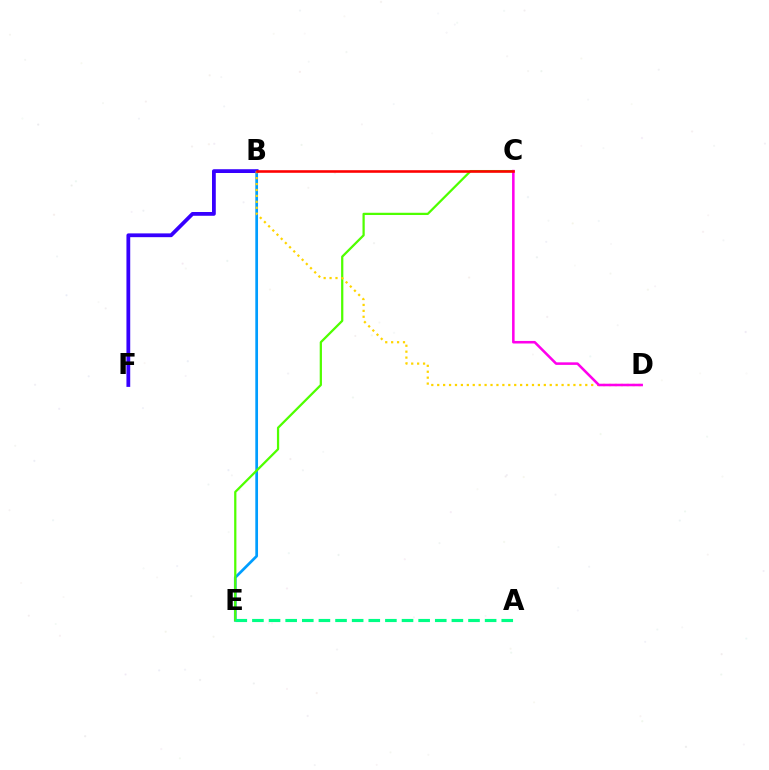{('B', 'E'): [{'color': '#009eff', 'line_style': 'solid', 'thickness': 1.96}], ('B', 'F'): [{'color': '#3700ff', 'line_style': 'solid', 'thickness': 2.72}], ('C', 'E'): [{'color': '#4fff00', 'line_style': 'solid', 'thickness': 1.62}], ('A', 'E'): [{'color': '#00ff86', 'line_style': 'dashed', 'thickness': 2.26}], ('B', 'D'): [{'color': '#ffd500', 'line_style': 'dotted', 'thickness': 1.61}], ('C', 'D'): [{'color': '#ff00ed', 'line_style': 'solid', 'thickness': 1.84}], ('B', 'C'): [{'color': '#ff0000', 'line_style': 'solid', 'thickness': 1.86}]}